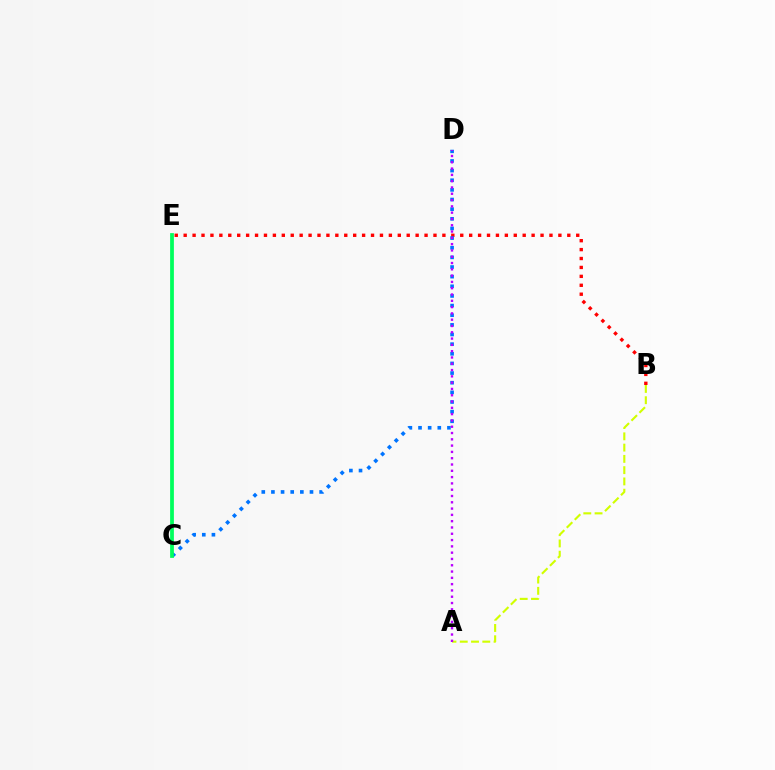{('B', 'E'): [{'color': '#ff0000', 'line_style': 'dotted', 'thickness': 2.42}], ('A', 'B'): [{'color': '#d1ff00', 'line_style': 'dashed', 'thickness': 1.53}], ('C', 'D'): [{'color': '#0074ff', 'line_style': 'dotted', 'thickness': 2.62}], ('A', 'D'): [{'color': '#b900ff', 'line_style': 'dotted', 'thickness': 1.71}], ('C', 'E'): [{'color': '#00ff5c', 'line_style': 'solid', 'thickness': 2.71}]}